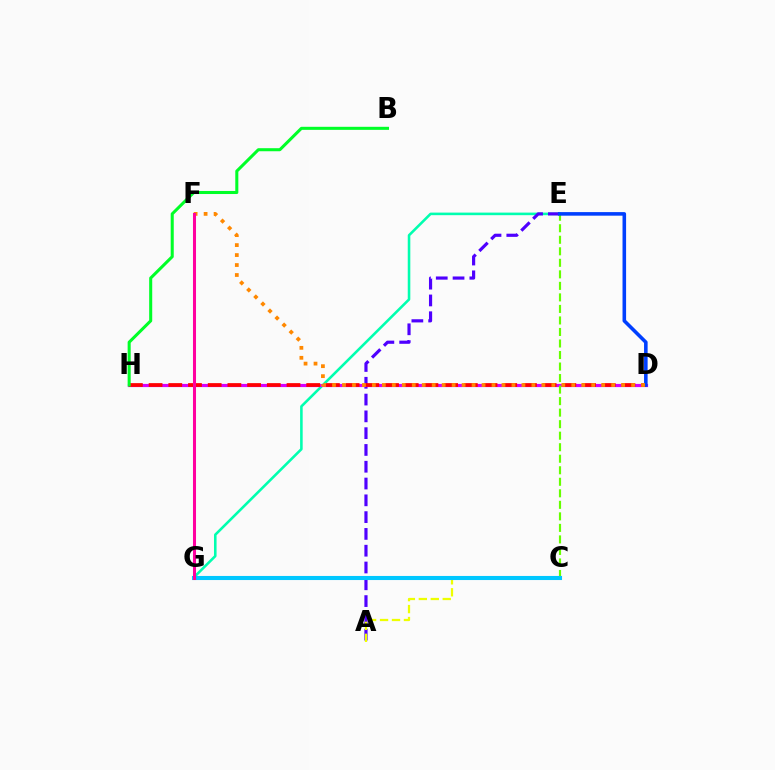{('E', 'G'): [{'color': '#00ffaf', 'line_style': 'solid', 'thickness': 1.85}], ('A', 'E'): [{'color': '#4f00ff', 'line_style': 'dashed', 'thickness': 2.28}], ('D', 'H'): [{'color': '#d600ff', 'line_style': 'solid', 'thickness': 2.28}, {'color': '#ff0000', 'line_style': 'dashed', 'thickness': 2.68}], ('A', 'C'): [{'color': '#eeff00', 'line_style': 'dashed', 'thickness': 1.62}], ('C', 'E'): [{'color': '#66ff00', 'line_style': 'dashed', 'thickness': 1.57}], ('D', 'E'): [{'color': '#003fff', 'line_style': 'solid', 'thickness': 2.57}], ('D', 'F'): [{'color': '#ff8800', 'line_style': 'dotted', 'thickness': 2.71}], ('C', 'G'): [{'color': '#00c7ff', 'line_style': 'solid', 'thickness': 2.94}], ('B', 'H'): [{'color': '#00ff27', 'line_style': 'solid', 'thickness': 2.2}], ('F', 'G'): [{'color': '#ff00a0', 'line_style': 'solid', 'thickness': 2.19}]}